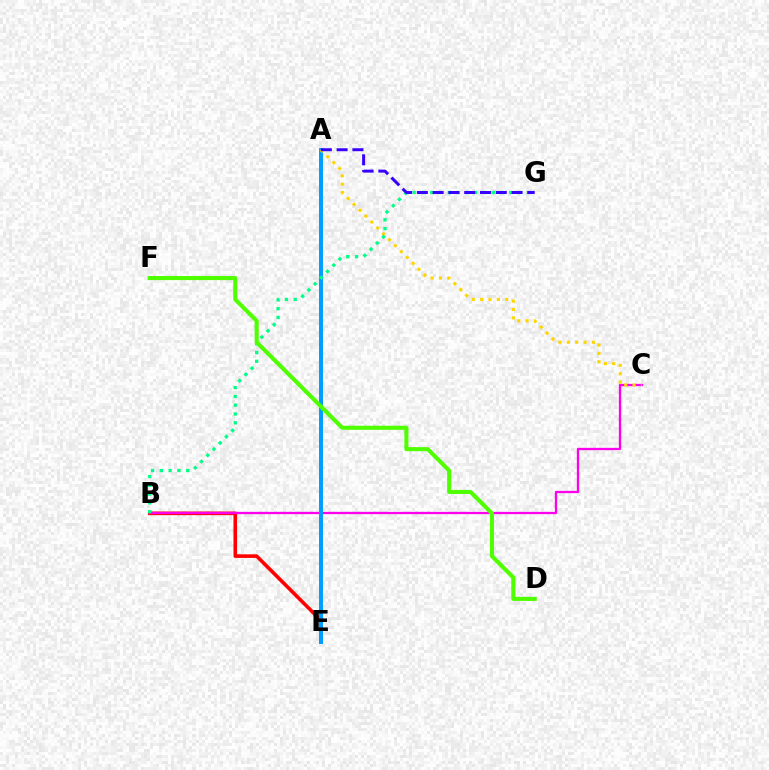{('B', 'E'): [{'color': '#ff0000', 'line_style': 'solid', 'thickness': 2.59}], ('B', 'C'): [{'color': '#ff00ed', 'line_style': 'solid', 'thickness': 1.65}], ('A', 'E'): [{'color': '#009eff', 'line_style': 'solid', 'thickness': 2.86}], ('A', 'C'): [{'color': '#ffd500', 'line_style': 'dotted', 'thickness': 2.27}], ('B', 'G'): [{'color': '#00ff86', 'line_style': 'dotted', 'thickness': 2.39}], ('A', 'G'): [{'color': '#3700ff', 'line_style': 'dashed', 'thickness': 2.14}], ('D', 'F'): [{'color': '#4fff00', 'line_style': 'solid', 'thickness': 2.94}]}